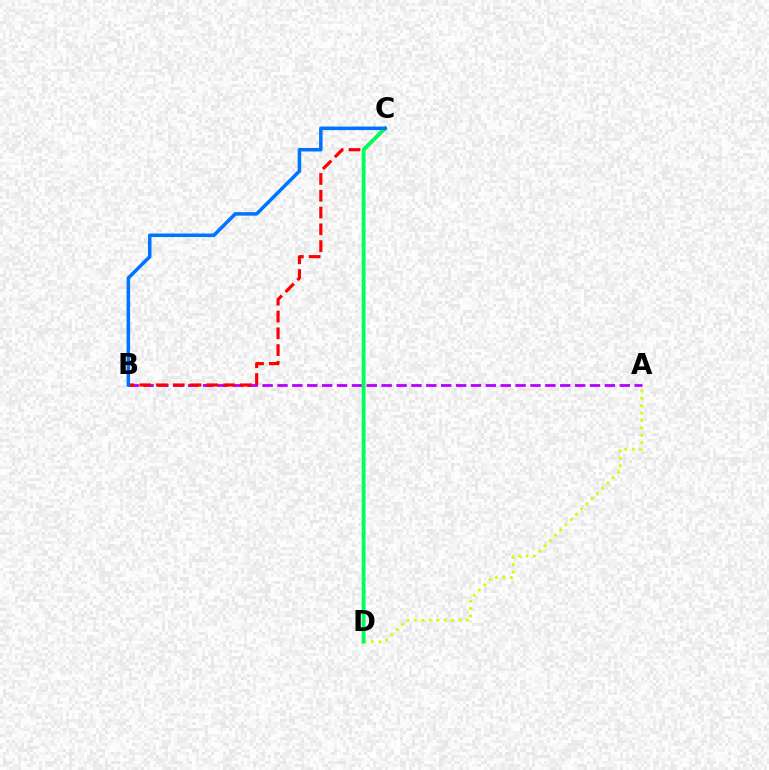{('A', 'B'): [{'color': '#b900ff', 'line_style': 'dashed', 'thickness': 2.02}], ('B', 'C'): [{'color': '#ff0000', 'line_style': 'dashed', 'thickness': 2.28}, {'color': '#0074ff', 'line_style': 'solid', 'thickness': 2.54}], ('A', 'D'): [{'color': '#d1ff00', 'line_style': 'dotted', 'thickness': 2.01}], ('C', 'D'): [{'color': '#00ff5c', 'line_style': 'solid', 'thickness': 2.76}]}